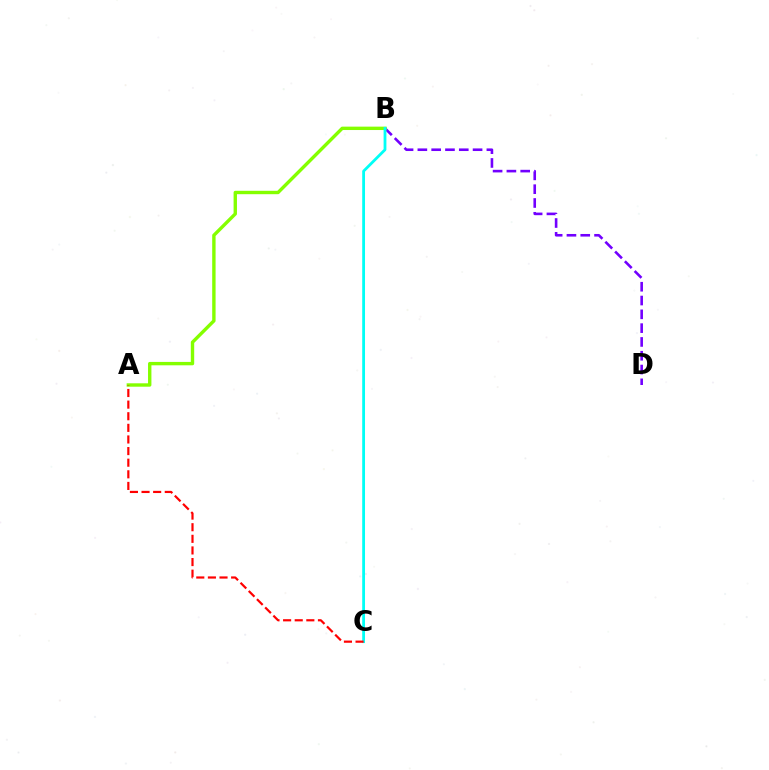{('B', 'D'): [{'color': '#7200ff', 'line_style': 'dashed', 'thickness': 1.88}], ('A', 'B'): [{'color': '#84ff00', 'line_style': 'solid', 'thickness': 2.44}], ('B', 'C'): [{'color': '#00fff6', 'line_style': 'solid', 'thickness': 2.01}], ('A', 'C'): [{'color': '#ff0000', 'line_style': 'dashed', 'thickness': 1.58}]}